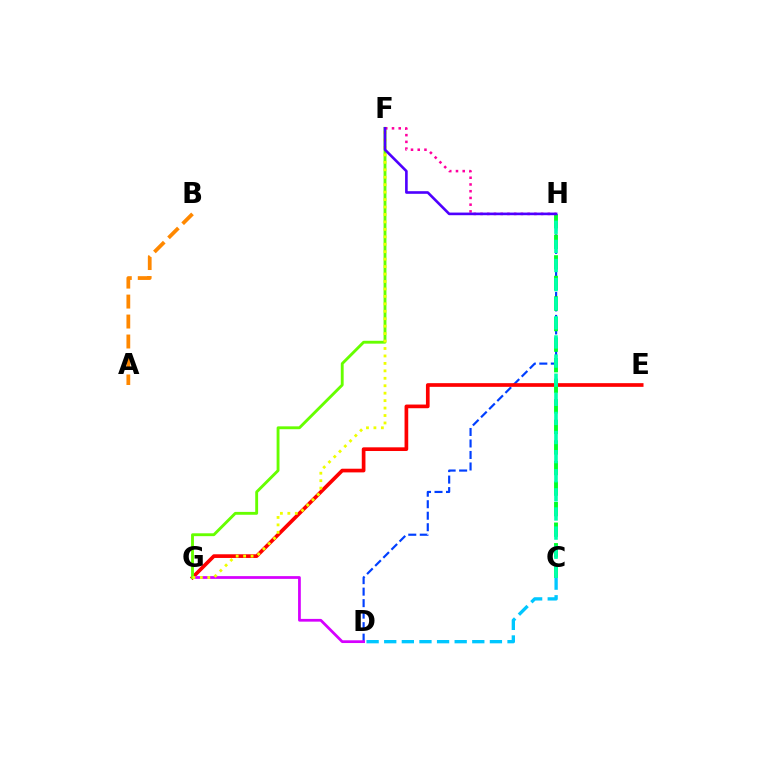{('D', 'H'): [{'color': '#003fff', 'line_style': 'dashed', 'thickness': 1.56}], ('E', 'G'): [{'color': '#ff0000', 'line_style': 'solid', 'thickness': 2.65}], ('C', 'H'): [{'color': '#00ff27', 'line_style': 'dashed', 'thickness': 2.79}, {'color': '#00ffaf', 'line_style': 'dashed', 'thickness': 2.6}], ('D', 'G'): [{'color': '#d600ff', 'line_style': 'solid', 'thickness': 1.98}], ('F', 'G'): [{'color': '#66ff00', 'line_style': 'solid', 'thickness': 2.07}, {'color': '#eeff00', 'line_style': 'dotted', 'thickness': 2.02}], ('C', 'D'): [{'color': '#00c7ff', 'line_style': 'dashed', 'thickness': 2.39}], ('A', 'B'): [{'color': '#ff8800', 'line_style': 'dashed', 'thickness': 2.71}], ('F', 'H'): [{'color': '#ff00a0', 'line_style': 'dotted', 'thickness': 1.83}, {'color': '#4f00ff', 'line_style': 'solid', 'thickness': 1.89}]}